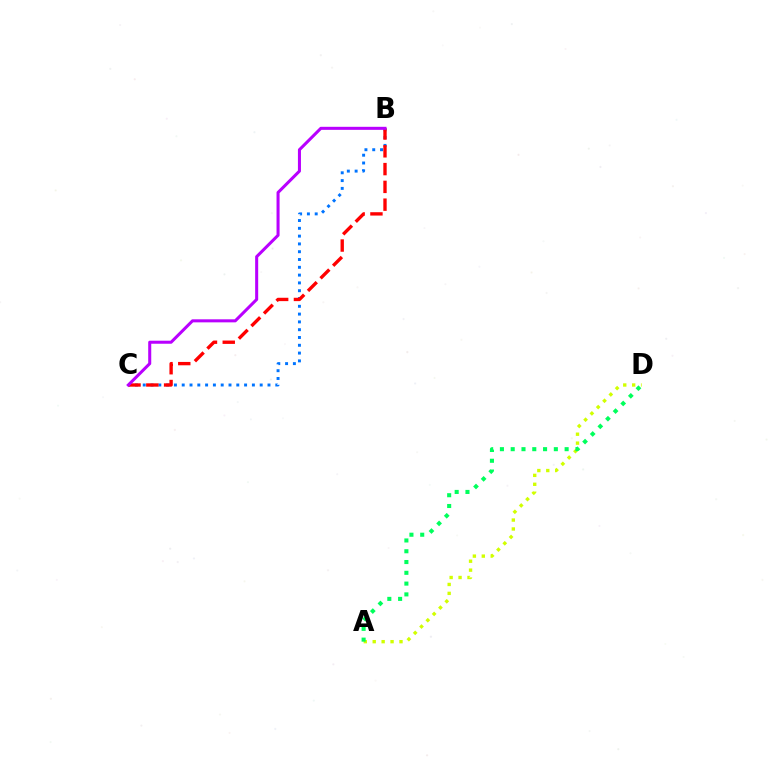{('B', 'C'): [{'color': '#0074ff', 'line_style': 'dotted', 'thickness': 2.12}, {'color': '#ff0000', 'line_style': 'dashed', 'thickness': 2.42}, {'color': '#b900ff', 'line_style': 'solid', 'thickness': 2.19}], ('A', 'D'): [{'color': '#d1ff00', 'line_style': 'dotted', 'thickness': 2.43}, {'color': '#00ff5c', 'line_style': 'dotted', 'thickness': 2.93}]}